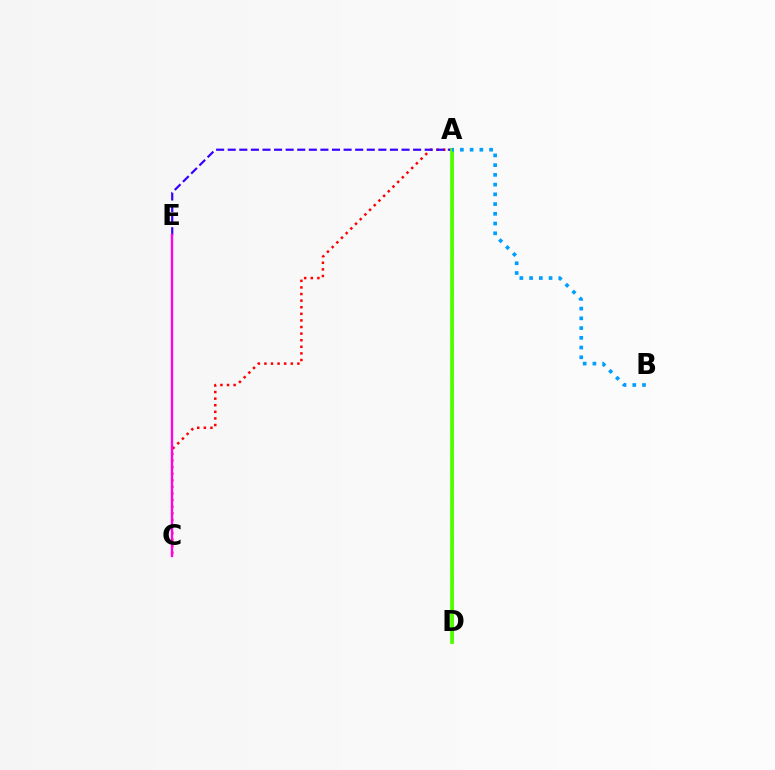{('A', 'C'): [{'color': '#ff0000', 'line_style': 'dotted', 'thickness': 1.79}], ('A', 'E'): [{'color': '#3700ff', 'line_style': 'dashed', 'thickness': 1.57}], ('C', 'E'): [{'color': '#ff00ed', 'line_style': 'solid', 'thickness': 1.7}], ('A', 'D'): [{'color': '#ffd500', 'line_style': 'solid', 'thickness': 2.0}, {'color': '#00ff86', 'line_style': 'dashed', 'thickness': 1.86}, {'color': '#4fff00', 'line_style': 'solid', 'thickness': 2.67}], ('A', 'B'): [{'color': '#009eff', 'line_style': 'dotted', 'thickness': 2.65}]}